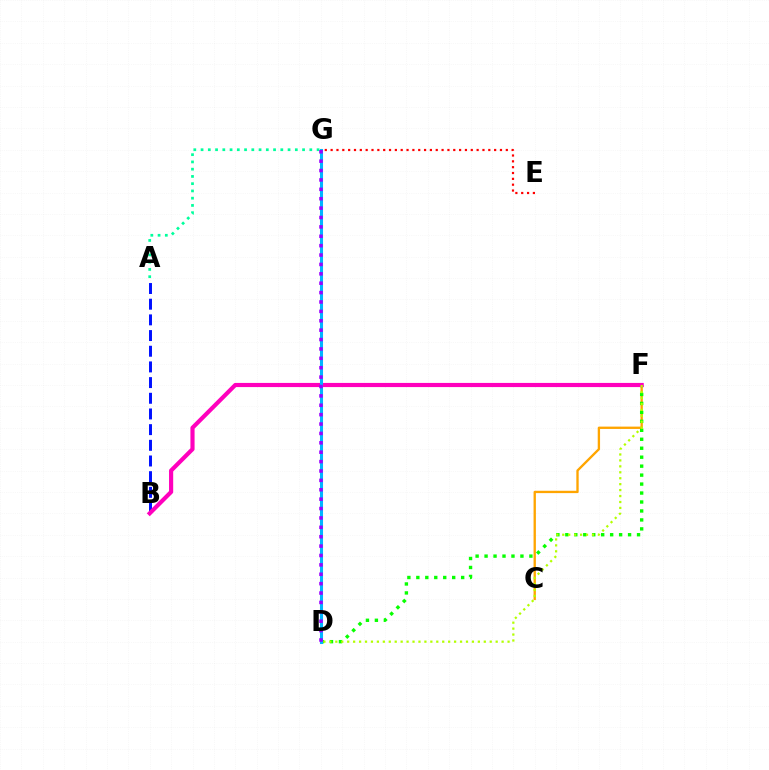{('A', 'B'): [{'color': '#0010ff', 'line_style': 'dashed', 'thickness': 2.13}], ('C', 'F'): [{'color': '#ffa500', 'line_style': 'solid', 'thickness': 1.68}], ('A', 'G'): [{'color': '#00ff9d', 'line_style': 'dotted', 'thickness': 1.97}], ('D', 'F'): [{'color': '#08ff00', 'line_style': 'dotted', 'thickness': 2.43}, {'color': '#b3ff00', 'line_style': 'dotted', 'thickness': 1.61}], ('B', 'F'): [{'color': '#ff00bd', 'line_style': 'solid', 'thickness': 2.99}], ('D', 'G'): [{'color': '#00b5ff', 'line_style': 'solid', 'thickness': 2.2}, {'color': '#9b00ff', 'line_style': 'dotted', 'thickness': 2.55}], ('E', 'G'): [{'color': '#ff0000', 'line_style': 'dotted', 'thickness': 1.59}]}